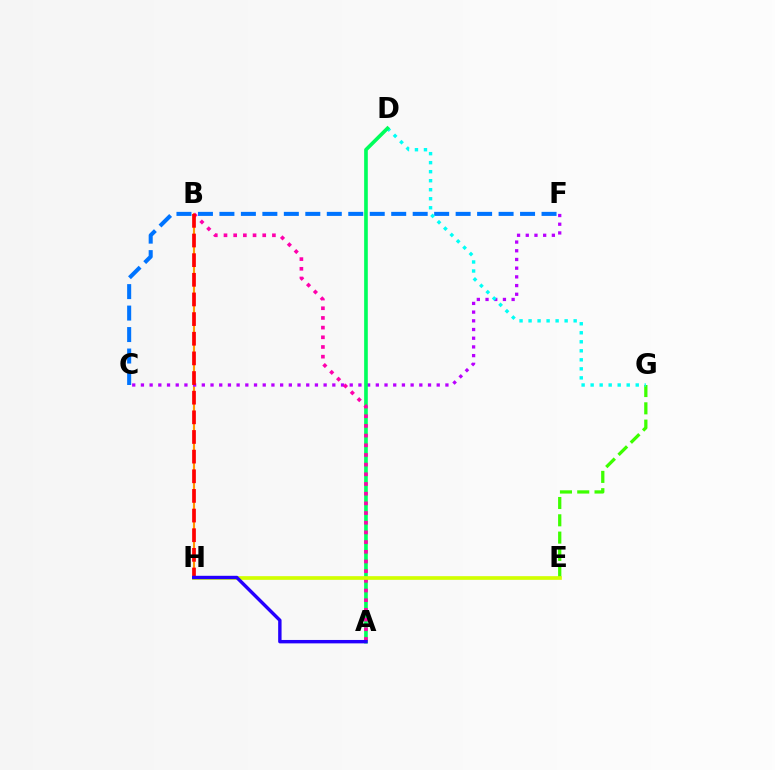{('E', 'G'): [{'color': '#3dff00', 'line_style': 'dashed', 'thickness': 2.35}], ('C', 'F'): [{'color': '#0074ff', 'line_style': 'dashed', 'thickness': 2.92}, {'color': '#b900ff', 'line_style': 'dotted', 'thickness': 2.36}], ('B', 'H'): [{'color': '#ff9400', 'line_style': 'solid', 'thickness': 1.53}, {'color': '#ff0000', 'line_style': 'dashed', 'thickness': 2.67}], ('D', 'G'): [{'color': '#00fff6', 'line_style': 'dotted', 'thickness': 2.45}], ('A', 'D'): [{'color': '#00ff5c', 'line_style': 'solid', 'thickness': 2.63}], ('A', 'B'): [{'color': '#ff00ac', 'line_style': 'dotted', 'thickness': 2.63}], ('E', 'H'): [{'color': '#d1ff00', 'line_style': 'solid', 'thickness': 2.65}], ('A', 'H'): [{'color': '#2500ff', 'line_style': 'solid', 'thickness': 2.45}]}